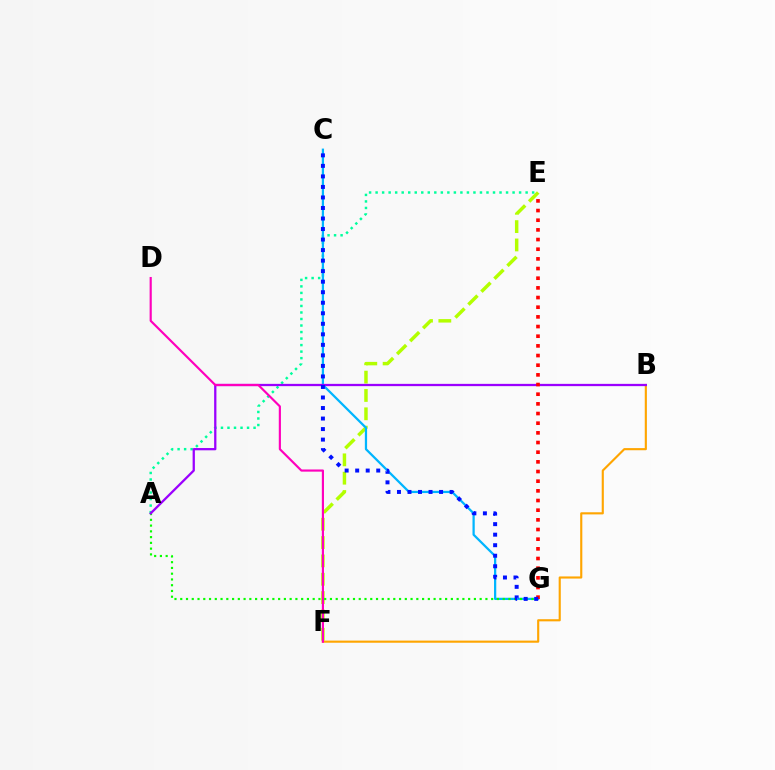{('E', 'F'): [{'color': '#b3ff00', 'line_style': 'dashed', 'thickness': 2.49}], ('A', 'E'): [{'color': '#00ff9d', 'line_style': 'dotted', 'thickness': 1.77}], ('B', 'F'): [{'color': '#ffa500', 'line_style': 'solid', 'thickness': 1.54}], ('C', 'G'): [{'color': '#00b5ff', 'line_style': 'solid', 'thickness': 1.62}, {'color': '#0010ff', 'line_style': 'dotted', 'thickness': 2.86}], ('A', 'G'): [{'color': '#08ff00', 'line_style': 'dotted', 'thickness': 1.56}], ('A', 'B'): [{'color': '#9b00ff', 'line_style': 'solid', 'thickness': 1.64}], ('E', 'G'): [{'color': '#ff0000', 'line_style': 'dotted', 'thickness': 2.63}], ('D', 'F'): [{'color': '#ff00bd', 'line_style': 'solid', 'thickness': 1.55}]}